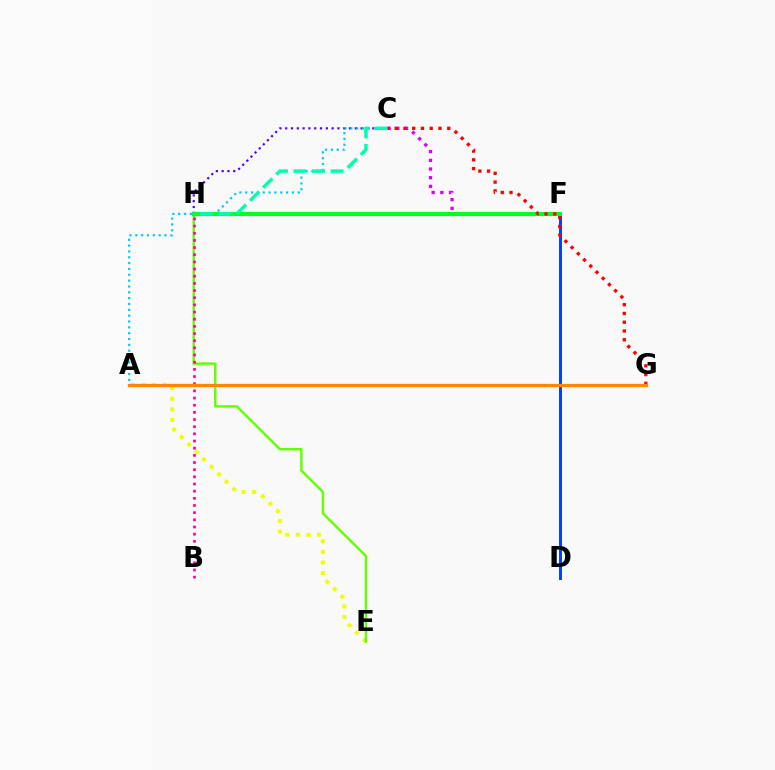{('C', 'H'): [{'color': '#4f00ff', 'line_style': 'dotted', 'thickness': 1.58}, {'color': '#00ffaf', 'line_style': 'dashed', 'thickness': 2.52}], ('A', 'C'): [{'color': '#00c7ff', 'line_style': 'dotted', 'thickness': 1.59}], ('C', 'F'): [{'color': '#d600ff', 'line_style': 'dotted', 'thickness': 2.36}], ('A', 'E'): [{'color': '#eeff00', 'line_style': 'dotted', 'thickness': 2.87}], ('D', 'F'): [{'color': '#003fff', 'line_style': 'solid', 'thickness': 2.13}], ('E', 'H'): [{'color': '#66ff00', 'line_style': 'solid', 'thickness': 1.75}], ('B', 'H'): [{'color': '#ff00a0', 'line_style': 'dotted', 'thickness': 1.95}], ('F', 'H'): [{'color': '#00ff27', 'line_style': 'solid', 'thickness': 2.99}], ('C', 'G'): [{'color': '#ff0000', 'line_style': 'dotted', 'thickness': 2.38}], ('A', 'G'): [{'color': '#ff8800', 'line_style': 'solid', 'thickness': 2.35}]}